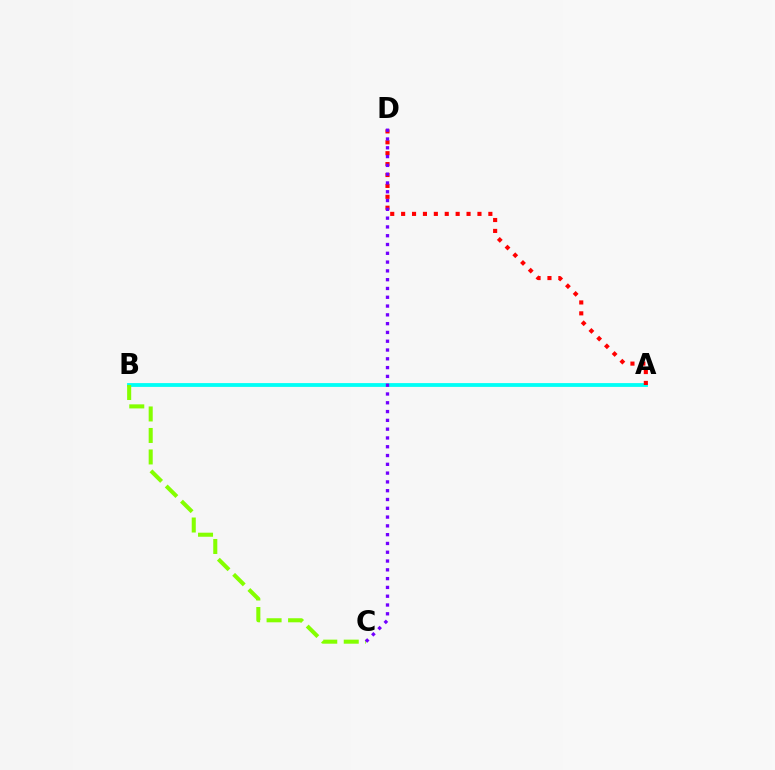{('A', 'B'): [{'color': '#00fff6', 'line_style': 'solid', 'thickness': 2.74}], ('B', 'C'): [{'color': '#84ff00', 'line_style': 'dashed', 'thickness': 2.92}], ('A', 'D'): [{'color': '#ff0000', 'line_style': 'dotted', 'thickness': 2.96}], ('C', 'D'): [{'color': '#7200ff', 'line_style': 'dotted', 'thickness': 2.39}]}